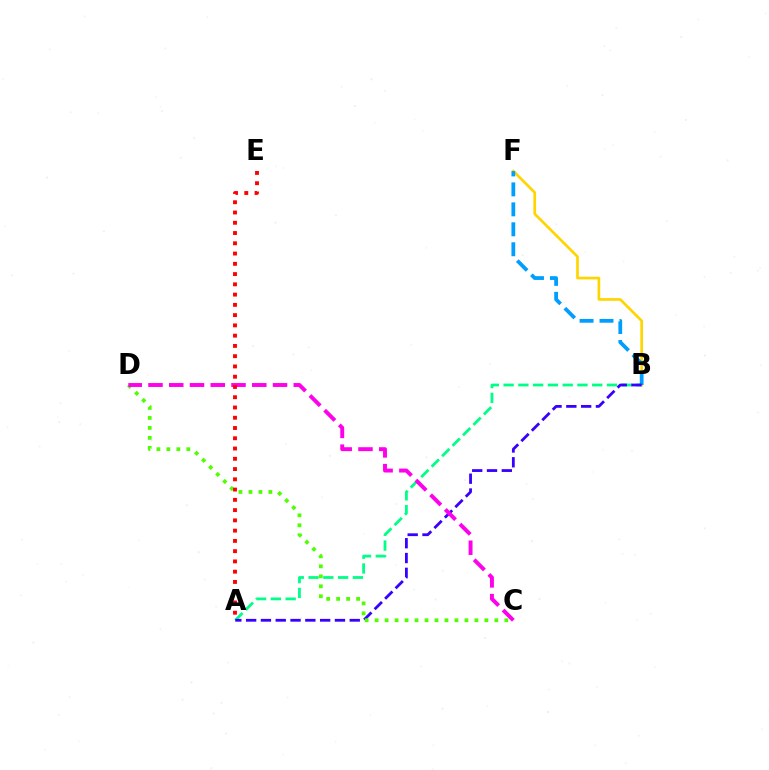{('A', 'B'): [{'color': '#00ff86', 'line_style': 'dashed', 'thickness': 2.01}, {'color': '#3700ff', 'line_style': 'dashed', 'thickness': 2.01}], ('B', 'F'): [{'color': '#ffd500', 'line_style': 'solid', 'thickness': 1.94}, {'color': '#009eff', 'line_style': 'dashed', 'thickness': 2.71}], ('C', 'D'): [{'color': '#4fff00', 'line_style': 'dotted', 'thickness': 2.71}, {'color': '#ff00ed', 'line_style': 'dashed', 'thickness': 2.82}], ('A', 'E'): [{'color': '#ff0000', 'line_style': 'dotted', 'thickness': 2.79}]}